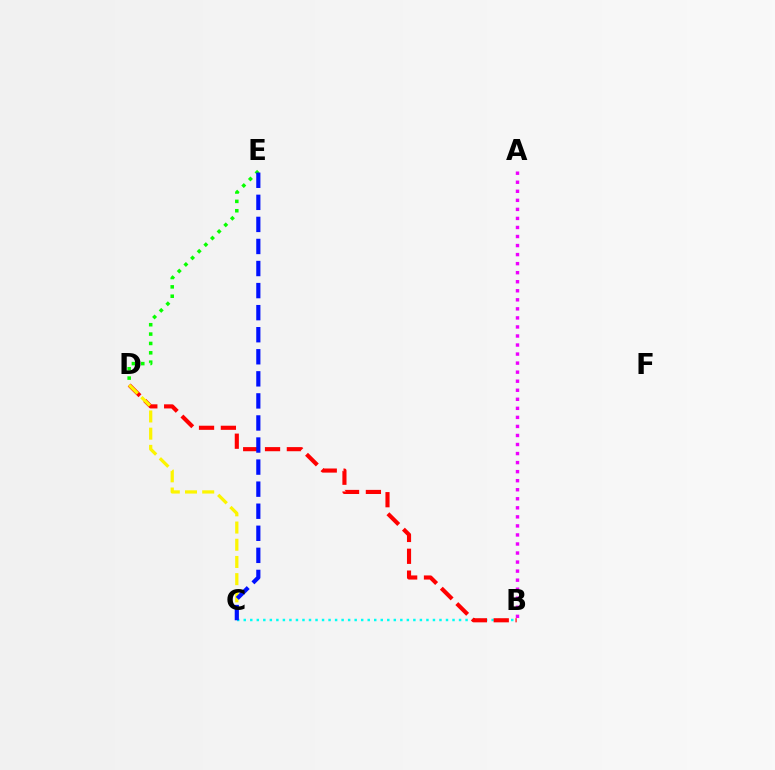{('D', 'E'): [{'color': '#08ff00', 'line_style': 'dotted', 'thickness': 2.54}], ('B', 'C'): [{'color': '#00fff6', 'line_style': 'dotted', 'thickness': 1.77}], ('B', 'D'): [{'color': '#ff0000', 'line_style': 'dashed', 'thickness': 2.97}], ('C', 'D'): [{'color': '#fcf500', 'line_style': 'dashed', 'thickness': 2.34}], ('C', 'E'): [{'color': '#0010ff', 'line_style': 'dashed', 'thickness': 3.0}], ('A', 'B'): [{'color': '#ee00ff', 'line_style': 'dotted', 'thickness': 2.46}]}